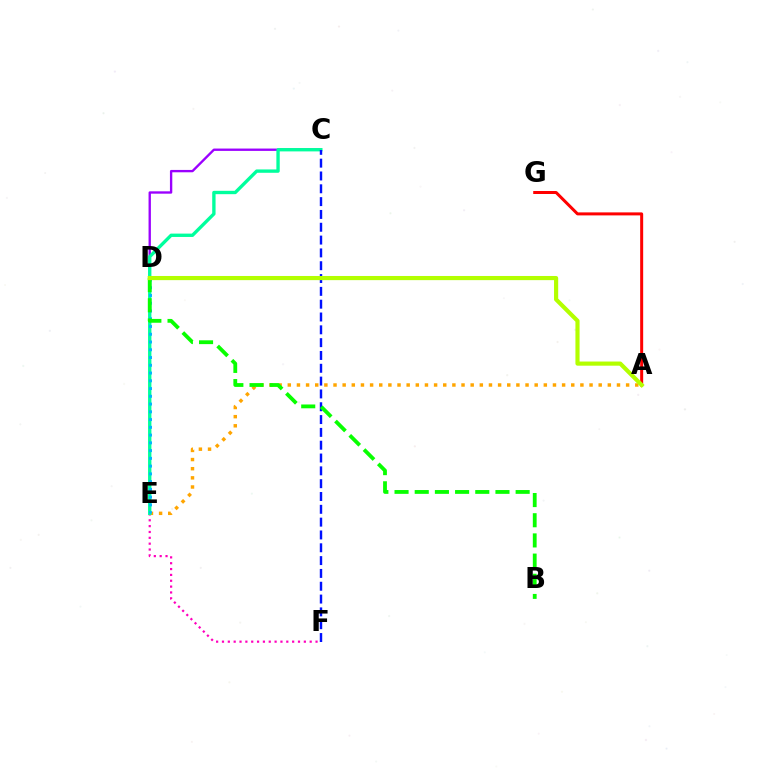{('A', 'E'): [{'color': '#ffa500', 'line_style': 'dotted', 'thickness': 2.48}], ('C', 'D'): [{'color': '#9b00ff', 'line_style': 'solid', 'thickness': 1.69}], ('E', 'F'): [{'color': '#ff00bd', 'line_style': 'dotted', 'thickness': 1.59}], ('C', 'E'): [{'color': '#00ff9d', 'line_style': 'solid', 'thickness': 2.41}], ('D', 'E'): [{'color': '#00b5ff', 'line_style': 'dotted', 'thickness': 2.11}], ('C', 'F'): [{'color': '#0010ff', 'line_style': 'dashed', 'thickness': 1.74}], ('B', 'D'): [{'color': '#08ff00', 'line_style': 'dashed', 'thickness': 2.74}], ('A', 'G'): [{'color': '#ff0000', 'line_style': 'solid', 'thickness': 2.16}], ('A', 'D'): [{'color': '#b3ff00', 'line_style': 'solid', 'thickness': 2.99}]}